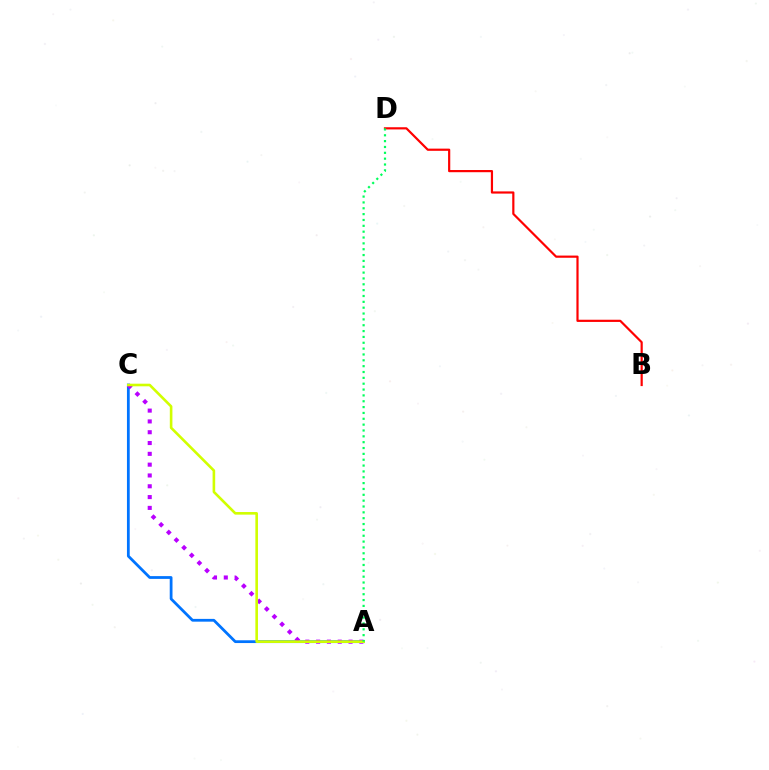{('A', 'C'): [{'color': '#0074ff', 'line_style': 'solid', 'thickness': 2.0}, {'color': '#b900ff', 'line_style': 'dotted', 'thickness': 2.94}, {'color': '#d1ff00', 'line_style': 'solid', 'thickness': 1.88}], ('B', 'D'): [{'color': '#ff0000', 'line_style': 'solid', 'thickness': 1.58}], ('A', 'D'): [{'color': '#00ff5c', 'line_style': 'dotted', 'thickness': 1.59}]}